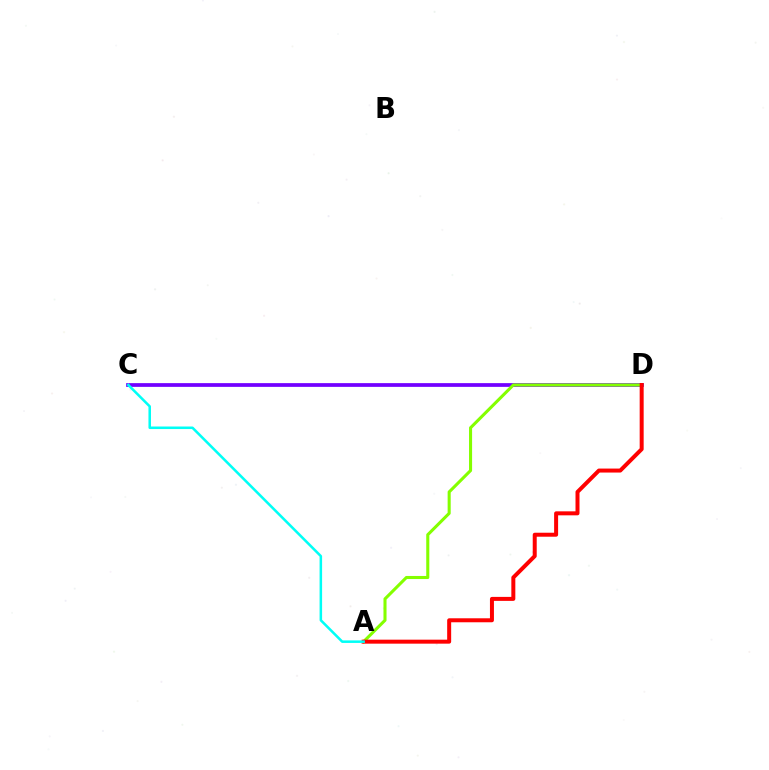{('C', 'D'): [{'color': '#7200ff', 'line_style': 'solid', 'thickness': 2.69}], ('A', 'D'): [{'color': '#84ff00', 'line_style': 'solid', 'thickness': 2.21}, {'color': '#ff0000', 'line_style': 'solid', 'thickness': 2.87}], ('A', 'C'): [{'color': '#00fff6', 'line_style': 'solid', 'thickness': 1.83}]}